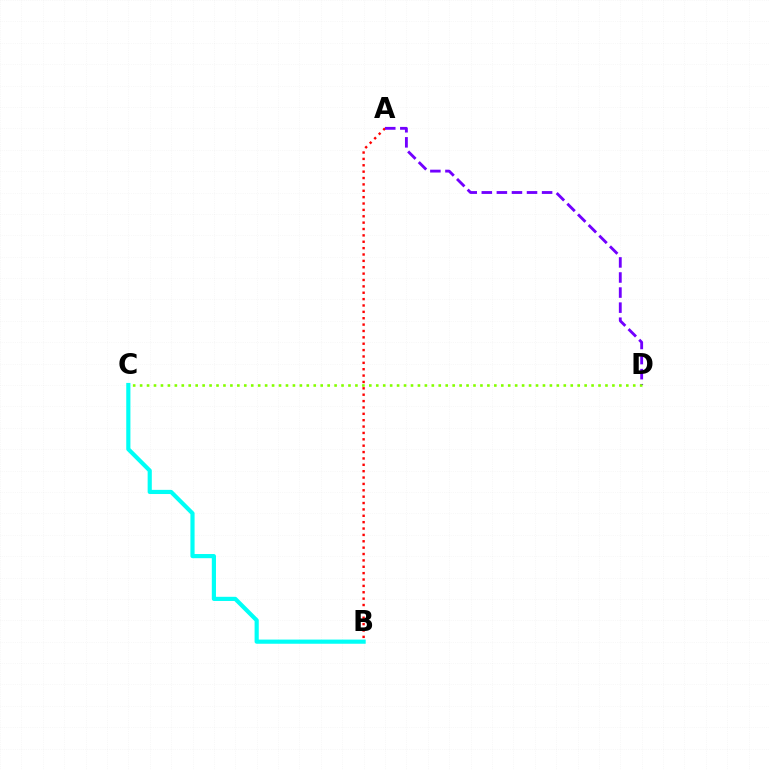{('A', 'B'): [{'color': '#ff0000', 'line_style': 'dotted', 'thickness': 1.73}], ('A', 'D'): [{'color': '#7200ff', 'line_style': 'dashed', 'thickness': 2.05}], ('B', 'C'): [{'color': '#00fff6', 'line_style': 'solid', 'thickness': 3.0}], ('C', 'D'): [{'color': '#84ff00', 'line_style': 'dotted', 'thickness': 1.89}]}